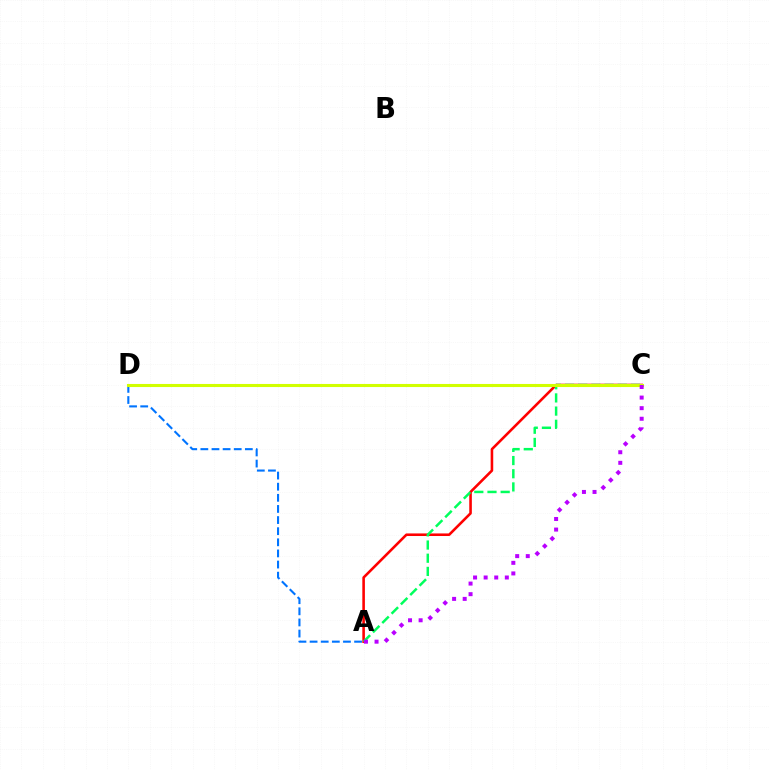{('A', 'D'): [{'color': '#0074ff', 'line_style': 'dashed', 'thickness': 1.51}], ('A', 'C'): [{'color': '#ff0000', 'line_style': 'solid', 'thickness': 1.86}, {'color': '#00ff5c', 'line_style': 'dashed', 'thickness': 1.79}, {'color': '#b900ff', 'line_style': 'dotted', 'thickness': 2.88}], ('C', 'D'): [{'color': '#d1ff00', 'line_style': 'solid', 'thickness': 2.22}]}